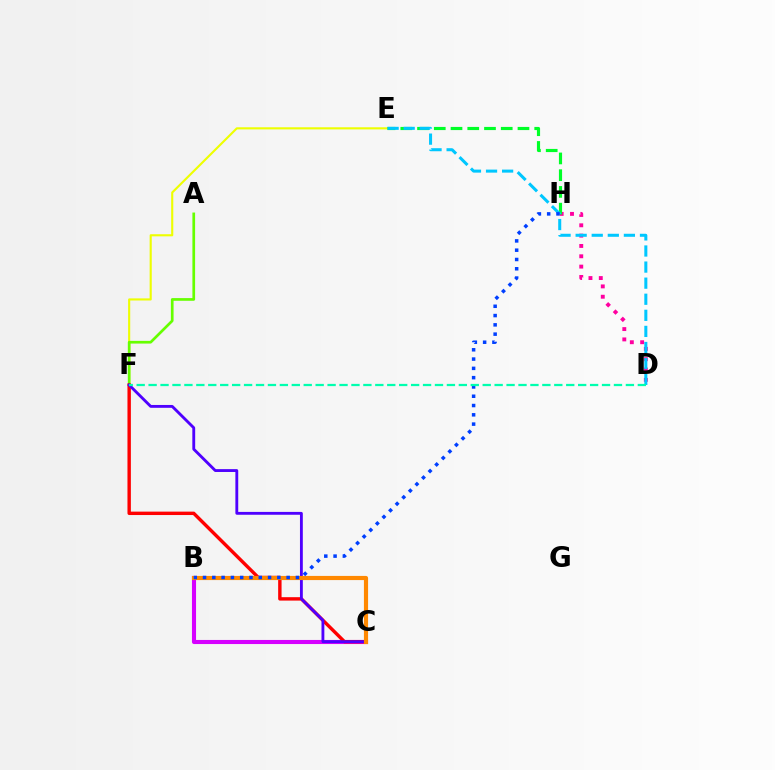{('D', 'H'): [{'color': '#ff00a0', 'line_style': 'dotted', 'thickness': 2.81}], ('E', 'F'): [{'color': '#eeff00', 'line_style': 'solid', 'thickness': 1.53}], ('E', 'H'): [{'color': '#00ff27', 'line_style': 'dashed', 'thickness': 2.27}], ('B', 'C'): [{'color': '#d600ff', 'line_style': 'solid', 'thickness': 2.95}, {'color': '#ff8800', 'line_style': 'solid', 'thickness': 2.99}], ('A', 'F'): [{'color': '#66ff00', 'line_style': 'solid', 'thickness': 1.94}], ('C', 'F'): [{'color': '#ff0000', 'line_style': 'solid', 'thickness': 2.45}, {'color': '#4f00ff', 'line_style': 'solid', 'thickness': 2.05}], ('D', 'E'): [{'color': '#00c7ff', 'line_style': 'dashed', 'thickness': 2.18}], ('B', 'H'): [{'color': '#003fff', 'line_style': 'dotted', 'thickness': 2.52}], ('D', 'F'): [{'color': '#00ffaf', 'line_style': 'dashed', 'thickness': 1.62}]}